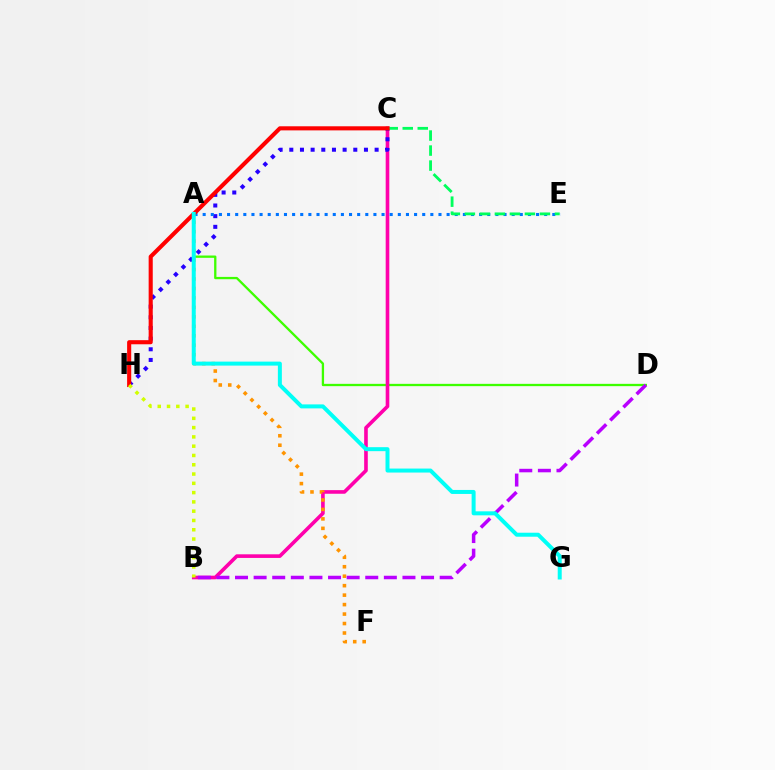{('A', 'D'): [{'color': '#3dff00', 'line_style': 'solid', 'thickness': 1.66}], ('B', 'C'): [{'color': '#ff00ac', 'line_style': 'solid', 'thickness': 2.61}], ('A', 'F'): [{'color': '#ff9400', 'line_style': 'dotted', 'thickness': 2.57}], ('B', 'D'): [{'color': '#b900ff', 'line_style': 'dashed', 'thickness': 2.53}], ('C', 'H'): [{'color': '#2500ff', 'line_style': 'dotted', 'thickness': 2.9}, {'color': '#ff0000', 'line_style': 'solid', 'thickness': 2.95}], ('A', 'E'): [{'color': '#0074ff', 'line_style': 'dotted', 'thickness': 2.21}], ('C', 'E'): [{'color': '#00ff5c', 'line_style': 'dashed', 'thickness': 2.04}], ('A', 'G'): [{'color': '#00fff6', 'line_style': 'solid', 'thickness': 2.87}], ('B', 'H'): [{'color': '#d1ff00', 'line_style': 'dotted', 'thickness': 2.52}]}